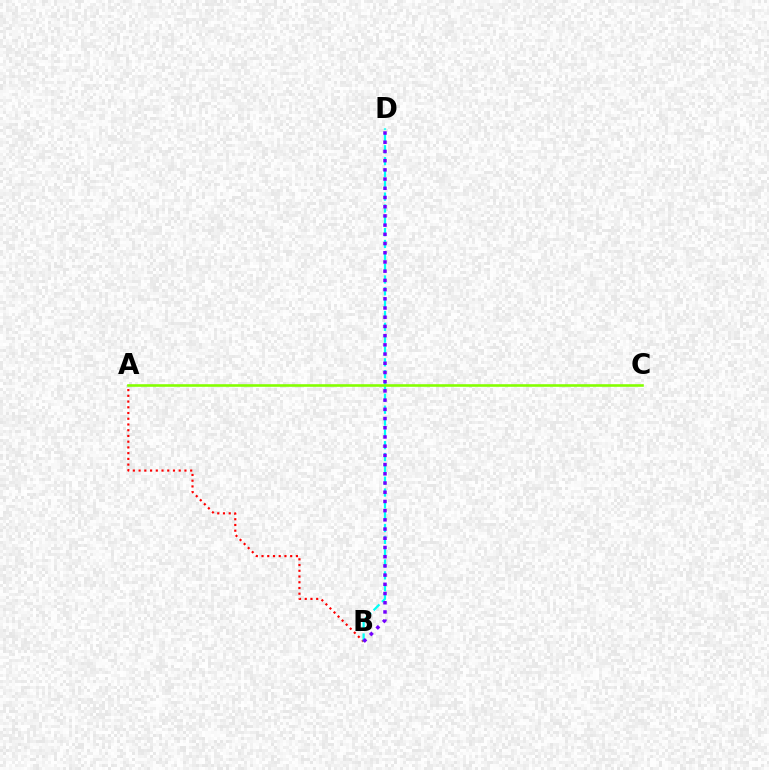{('A', 'B'): [{'color': '#ff0000', 'line_style': 'dotted', 'thickness': 1.56}], ('B', 'D'): [{'color': '#00fff6', 'line_style': 'dashed', 'thickness': 1.61}, {'color': '#7200ff', 'line_style': 'dotted', 'thickness': 2.5}], ('A', 'C'): [{'color': '#84ff00', 'line_style': 'solid', 'thickness': 1.87}]}